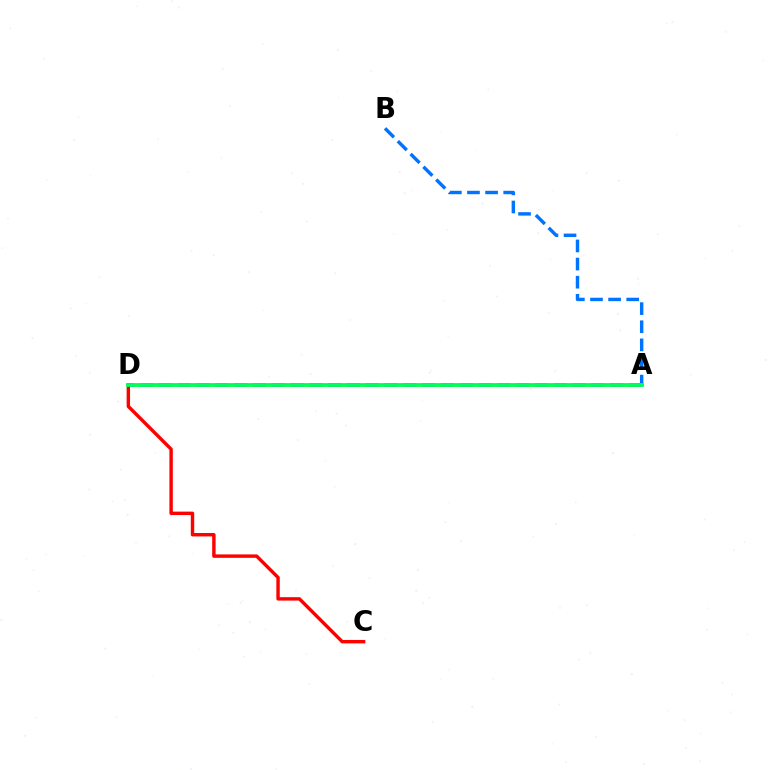{('A', 'D'): [{'color': '#d1ff00', 'line_style': 'solid', 'thickness': 1.81}, {'color': '#b900ff', 'line_style': 'dashed', 'thickness': 2.55}, {'color': '#00ff5c', 'line_style': 'solid', 'thickness': 2.74}], ('C', 'D'): [{'color': '#ff0000', 'line_style': 'solid', 'thickness': 2.46}], ('A', 'B'): [{'color': '#0074ff', 'line_style': 'dashed', 'thickness': 2.46}]}